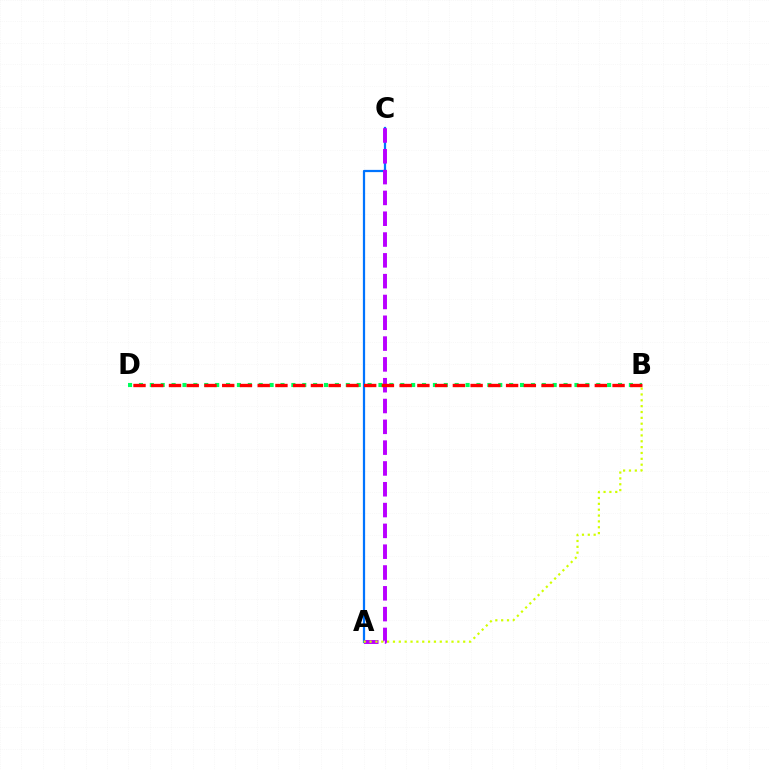{('A', 'C'): [{'color': '#0074ff', 'line_style': 'solid', 'thickness': 1.61}, {'color': '#b900ff', 'line_style': 'dashed', 'thickness': 2.83}], ('B', 'D'): [{'color': '#00ff5c', 'line_style': 'dotted', 'thickness': 2.96}, {'color': '#ff0000', 'line_style': 'dashed', 'thickness': 2.41}], ('A', 'B'): [{'color': '#d1ff00', 'line_style': 'dotted', 'thickness': 1.59}]}